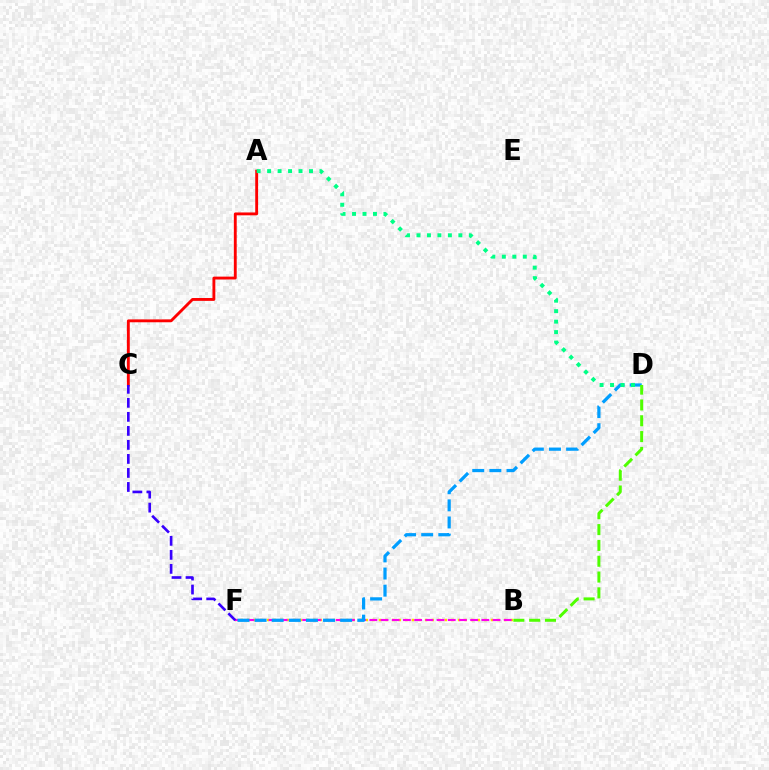{('B', 'F'): [{'color': '#ffd500', 'line_style': 'dotted', 'thickness': 1.79}, {'color': '#ff00ed', 'line_style': 'dashed', 'thickness': 1.52}], ('A', 'C'): [{'color': '#ff0000', 'line_style': 'solid', 'thickness': 2.06}], ('D', 'F'): [{'color': '#009eff', 'line_style': 'dashed', 'thickness': 2.33}], ('A', 'D'): [{'color': '#00ff86', 'line_style': 'dotted', 'thickness': 2.84}], ('B', 'D'): [{'color': '#4fff00', 'line_style': 'dashed', 'thickness': 2.15}], ('C', 'F'): [{'color': '#3700ff', 'line_style': 'dashed', 'thickness': 1.9}]}